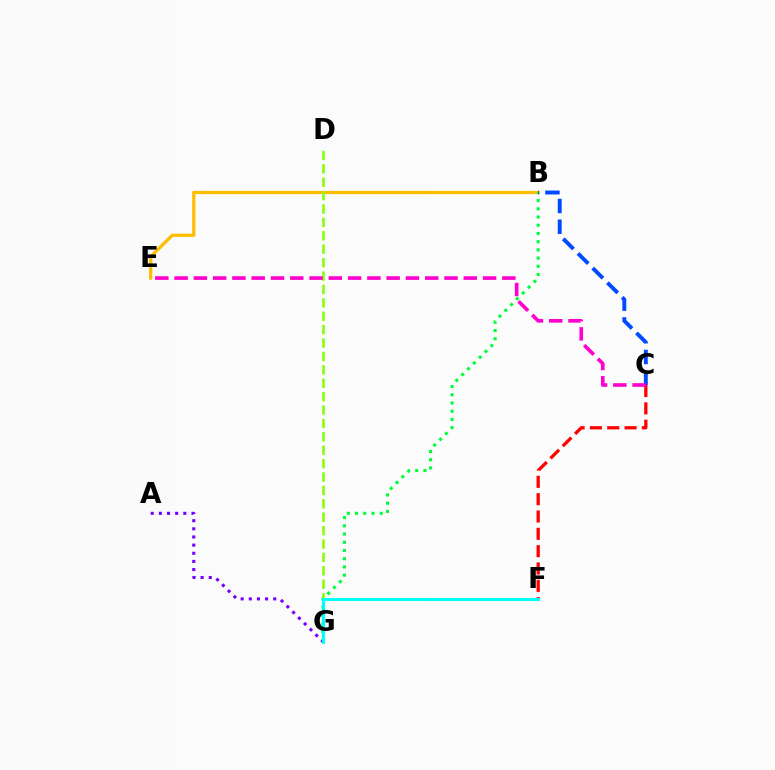{('B', 'E'): [{'color': '#ffbd00', 'line_style': 'solid', 'thickness': 2.34}], ('B', 'G'): [{'color': '#00ff39', 'line_style': 'dotted', 'thickness': 2.23}], ('A', 'G'): [{'color': '#7200ff', 'line_style': 'dotted', 'thickness': 2.21}], ('C', 'F'): [{'color': '#ff0000', 'line_style': 'dashed', 'thickness': 2.35}], ('D', 'G'): [{'color': '#84ff00', 'line_style': 'dashed', 'thickness': 1.82}], ('B', 'C'): [{'color': '#004bff', 'line_style': 'dashed', 'thickness': 2.82}], ('C', 'E'): [{'color': '#ff00cf', 'line_style': 'dashed', 'thickness': 2.62}], ('F', 'G'): [{'color': '#00fff6', 'line_style': 'solid', 'thickness': 2.21}]}